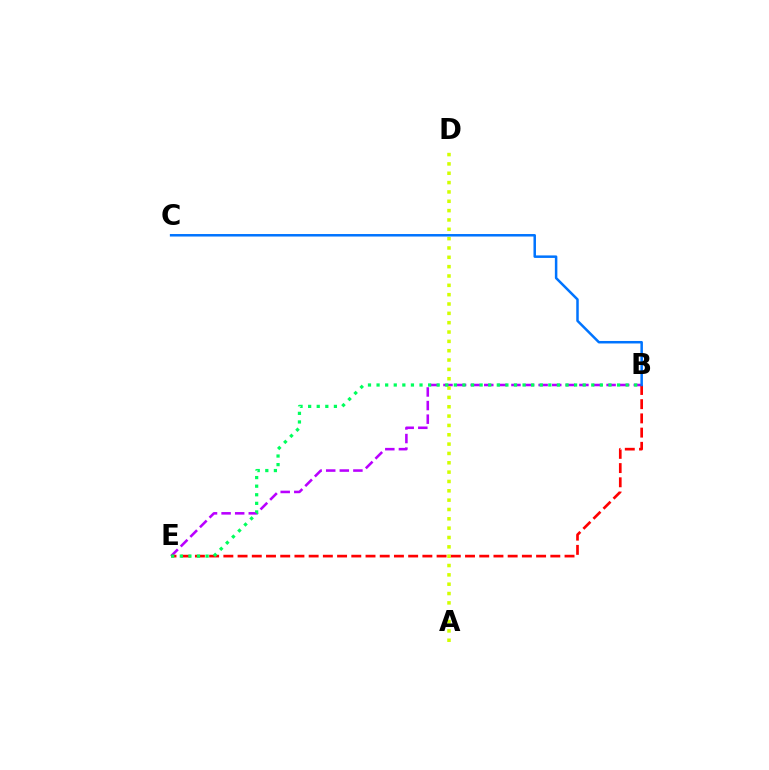{('B', 'E'): [{'color': '#b900ff', 'line_style': 'dashed', 'thickness': 1.85}, {'color': '#ff0000', 'line_style': 'dashed', 'thickness': 1.93}, {'color': '#00ff5c', 'line_style': 'dotted', 'thickness': 2.33}], ('A', 'D'): [{'color': '#d1ff00', 'line_style': 'dotted', 'thickness': 2.54}], ('B', 'C'): [{'color': '#0074ff', 'line_style': 'solid', 'thickness': 1.8}]}